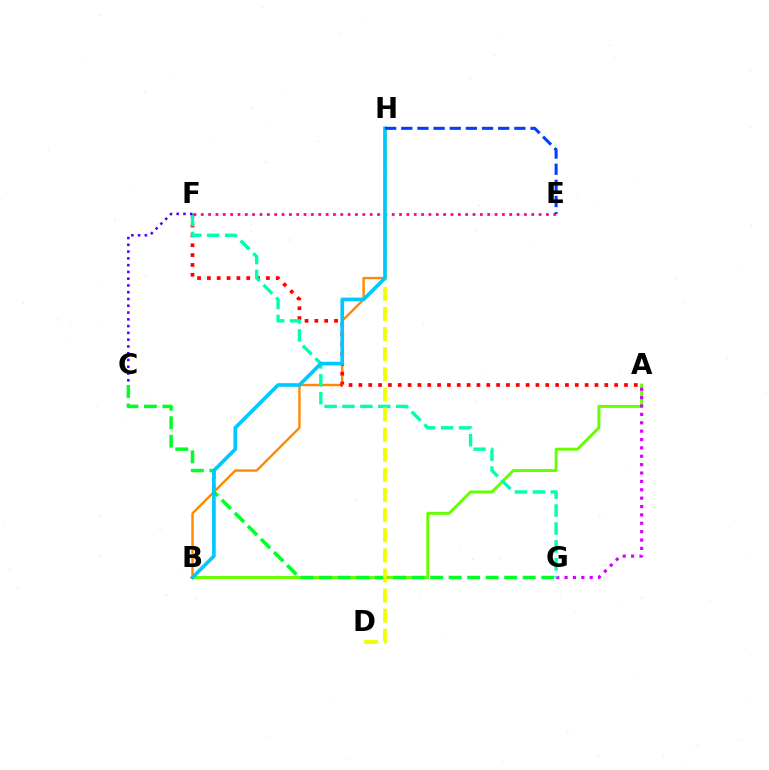{('A', 'B'): [{'color': '#66ff00', 'line_style': 'solid', 'thickness': 2.12}], ('B', 'H'): [{'color': '#ff8800', 'line_style': 'solid', 'thickness': 1.72}, {'color': '#00c7ff', 'line_style': 'solid', 'thickness': 2.63}], ('A', 'G'): [{'color': '#d600ff', 'line_style': 'dotted', 'thickness': 2.28}], ('A', 'F'): [{'color': '#ff0000', 'line_style': 'dotted', 'thickness': 2.67}], ('F', 'G'): [{'color': '#00ffaf', 'line_style': 'dashed', 'thickness': 2.43}], ('C', 'F'): [{'color': '#4f00ff', 'line_style': 'dotted', 'thickness': 1.84}], ('E', 'F'): [{'color': '#ff00a0', 'line_style': 'dotted', 'thickness': 2.0}], ('C', 'G'): [{'color': '#00ff27', 'line_style': 'dashed', 'thickness': 2.51}], ('D', 'H'): [{'color': '#eeff00', 'line_style': 'dashed', 'thickness': 2.73}], ('E', 'H'): [{'color': '#003fff', 'line_style': 'dashed', 'thickness': 2.19}]}